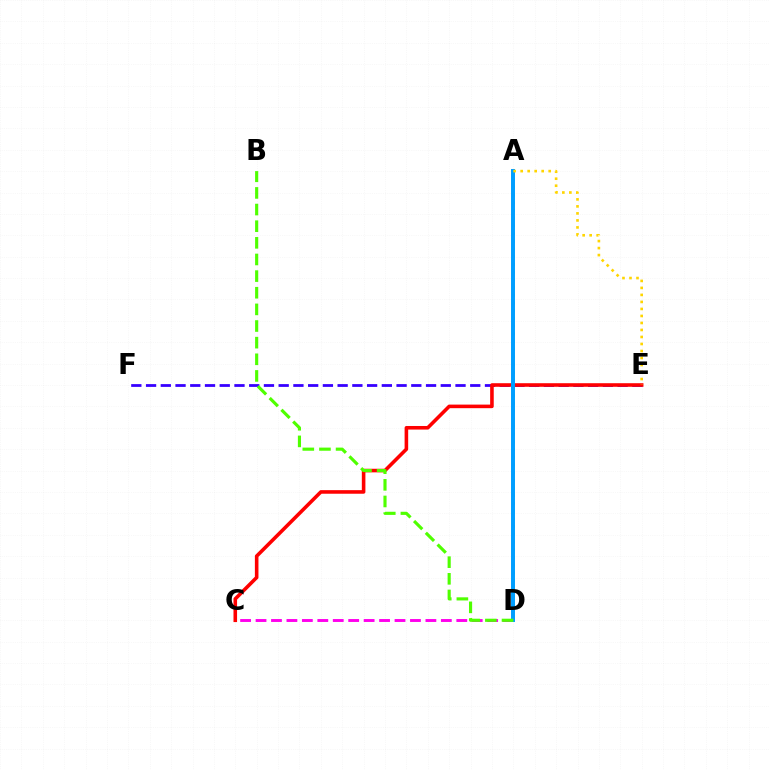{('E', 'F'): [{'color': '#3700ff', 'line_style': 'dashed', 'thickness': 2.0}], ('C', 'D'): [{'color': '#ff00ed', 'line_style': 'dashed', 'thickness': 2.1}], ('C', 'E'): [{'color': '#ff0000', 'line_style': 'solid', 'thickness': 2.58}], ('A', 'D'): [{'color': '#00ff86', 'line_style': 'dotted', 'thickness': 2.09}, {'color': '#009eff', 'line_style': 'solid', 'thickness': 2.85}], ('B', 'D'): [{'color': '#4fff00', 'line_style': 'dashed', 'thickness': 2.26}], ('A', 'E'): [{'color': '#ffd500', 'line_style': 'dotted', 'thickness': 1.9}]}